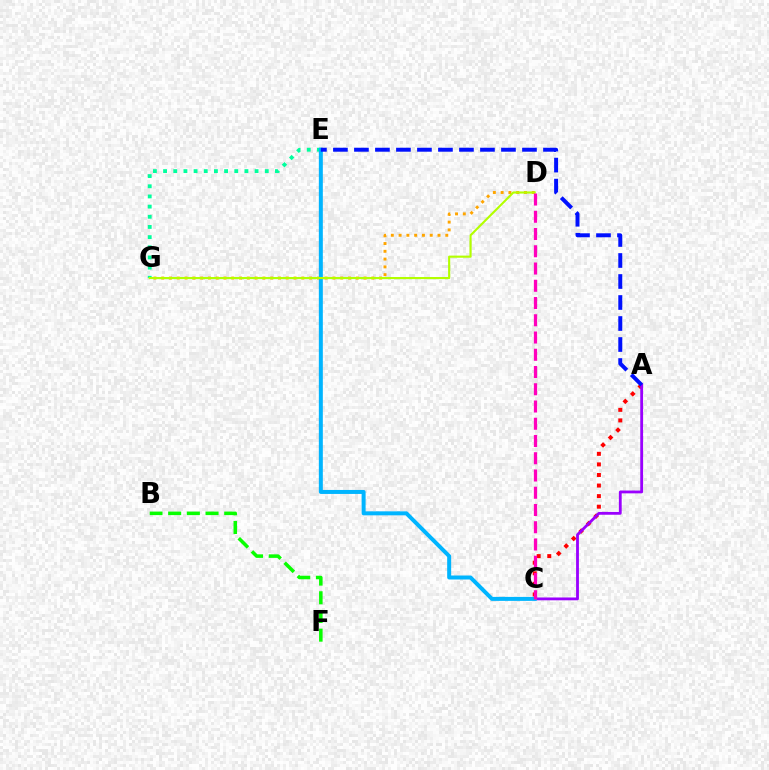{('A', 'C'): [{'color': '#ff0000', 'line_style': 'dotted', 'thickness': 2.87}, {'color': '#9b00ff', 'line_style': 'solid', 'thickness': 2.03}], ('E', 'G'): [{'color': '#00ff9d', 'line_style': 'dotted', 'thickness': 2.76}], ('D', 'G'): [{'color': '#ffa500', 'line_style': 'dotted', 'thickness': 2.11}, {'color': '#b3ff00', 'line_style': 'solid', 'thickness': 1.54}], ('B', 'F'): [{'color': '#08ff00', 'line_style': 'dashed', 'thickness': 2.54}], ('C', 'E'): [{'color': '#00b5ff', 'line_style': 'solid', 'thickness': 2.87}], ('A', 'E'): [{'color': '#0010ff', 'line_style': 'dashed', 'thickness': 2.85}], ('C', 'D'): [{'color': '#ff00bd', 'line_style': 'dashed', 'thickness': 2.34}]}